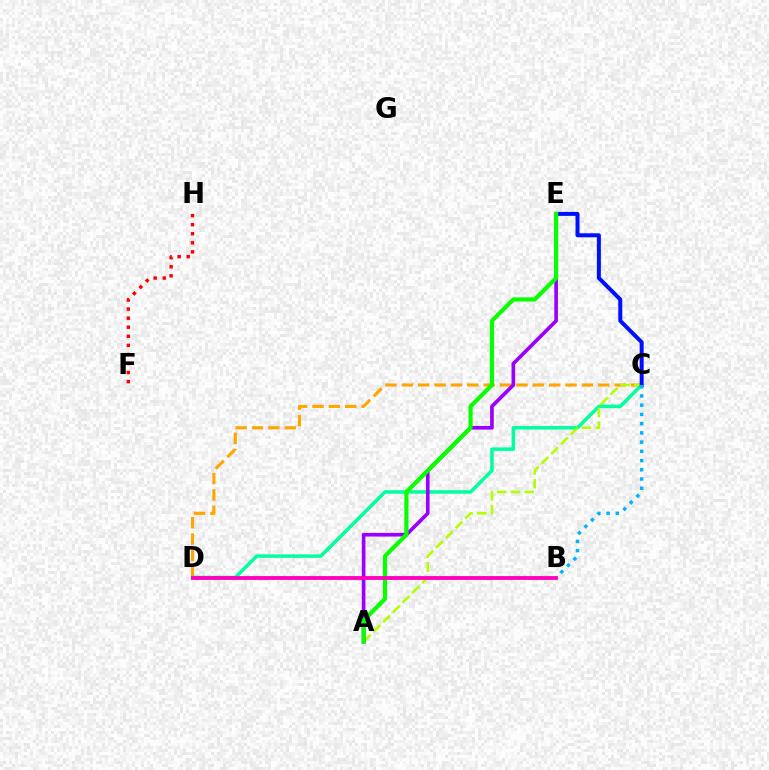{('F', 'H'): [{'color': '#ff0000', 'line_style': 'dotted', 'thickness': 2.46}], ('C', 'D'): [{'color': '#ffa500', 'line_style': 'dashed', 'thickness': 2.22}, {'color': '#00ff9d', 'line_style': 'solid', 'thickness': 2.52}], ('A', 'C'): [{'color': '#b3ff00', 'line_style': 'dashed', 'thickness': 1.87}], ('C', 'E'): [{'color': '#0010ff', 'line_style': 'solid', 'thickness': 2.87}], ('A', 'E'): [{'color': '#9b00ff', 'line_style': 'solid', 'thickness': 2.64}, {'color': '#08ff00', 'line_style': 'solid', 'thickness': 3.0}], ('B', 'C'): [{'color': '#00b5ff', 'line_style': 'dotted', 'thickness': 2.51}], ('B', 'D'): [{'color': '#ff00bd', 'line_style': 'solid', 'thickness': 2.77}]}